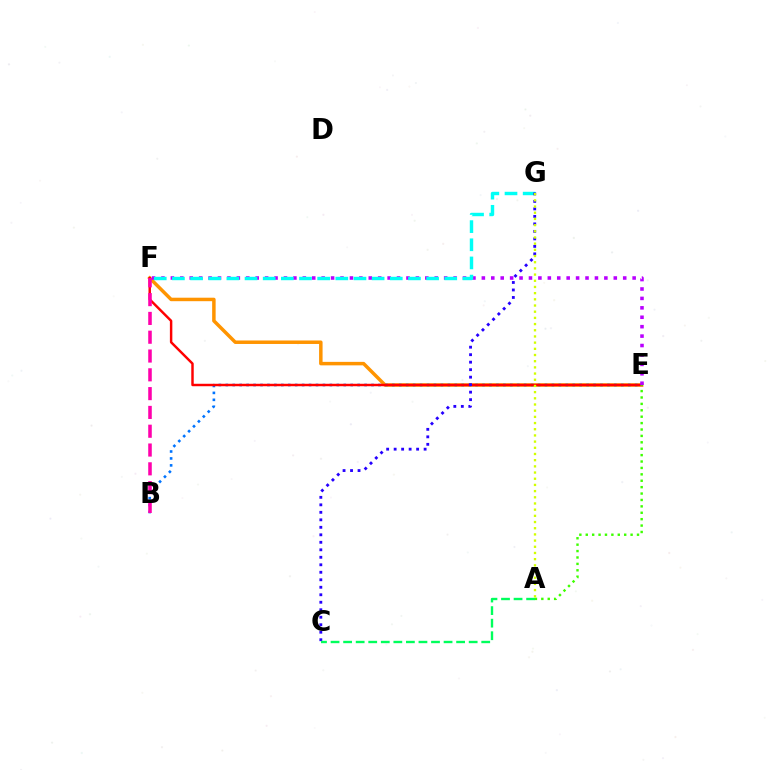{('E', 'F'): [{'color': '#ff9400', 'line_style': 'solid', 'thickness': 2.51}, {'color': '#ff0000', 'line_style': 'solid', 'thickness': 1.77}, {'color': '#b900ff', 'line_style': 'dotted', 'thickness': 2.56}], ('B', 'E'): [{'color': '#0074ff', 'line_style': 'dotted', 'thickness': 1.89}], ('B', 'F'): [{'color': '#ff00ac', 'line_style': 'dashed', 'thickness': 2.55}], ('F', 'G'): [{'color': '#00fff6', 'line_style': 'dashed', 'thickness': 2.47}], ('A', 'E'): [{'color': '#3dff00', 'line_style': 'dotted', 'thickness': 1.74}], ('C', 'G'): [{'color': '#2500ff', 'line_style': 'dotted', 'thickness': 2.04}], ('A', 'C'): [{'color': '#00ff5c', 'line_style': 'dashed', 'thickness': 1.71}], ('A', 'G'): [{'color': '#d1ff00', 'line_style': 'dotted', 'thickness': 1.68}]}